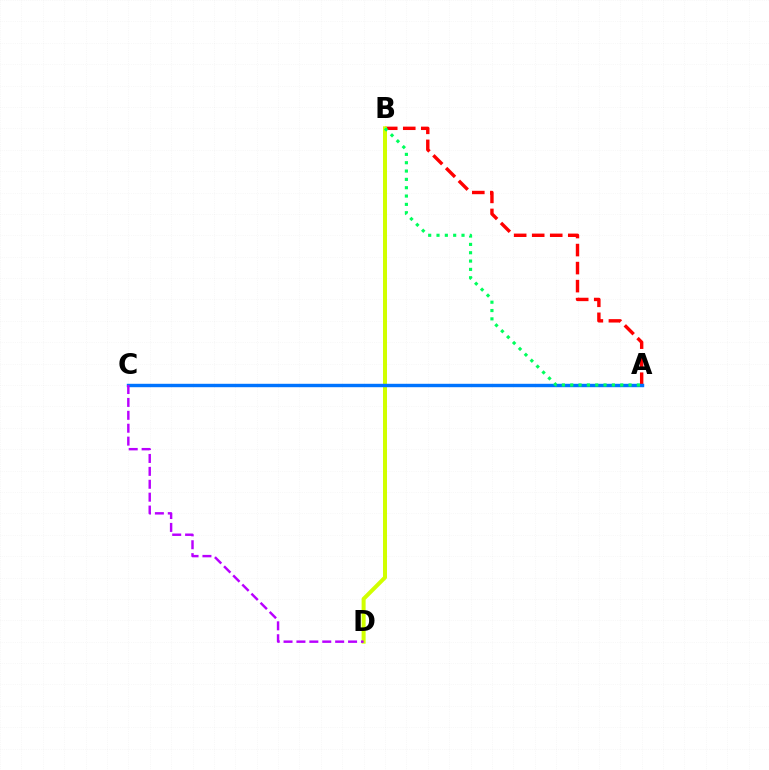{('A', 'B'): [{'color': '#ff0000', 'line_style': 'dashed', 'thickness': 2.45}, {'color': '#00ff5c', 'line_style': 'dotted', 'thickness': 2.26}], ('B', 'D'): [{'color': '#d1ff00', 'line_style': 'solid', 'thickness': 2.88}], ('A', 'C'): [{'color': '#0074ff', 'line_style': 'solid', 'thickness': 2.46}], ('C', 'D'): [{'color': '#b900ff', 'line_style': 'dashed', 'thickness': 1.75}]}